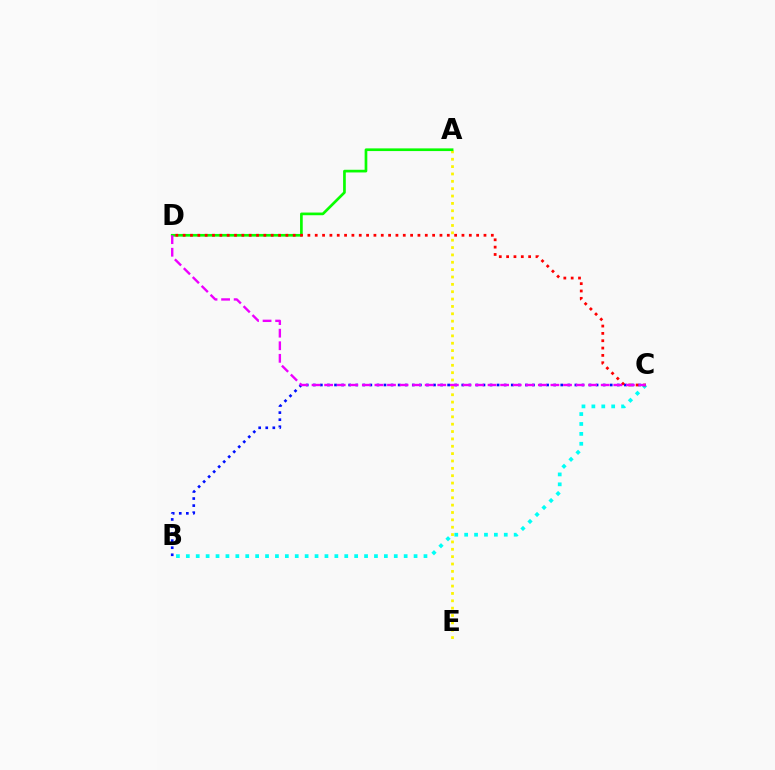{('A', 'E'): [{'color': '#fcf500', 'line_style': 'dotted', 'thickness': 2.0}], ('A', 'D'): [{'color': '#08ff00', 'line_style': 'solid', 'thickness': 1.93}], ('B', 'C'): [{'color': '#0010ff', 'line_style': 'dotted', 'thickness': 1.92}, {'color': '#00fff6', 'line_style': 'dotted', 'thickness': 2.69}], ('C', 'D'): [{'color': '#ff0000', 'line_style': 'dotted', 'thickness': 1.99}, {'color': '#ee00ff', 'line_style': 'dashed', 'thickness': 1.71}]}